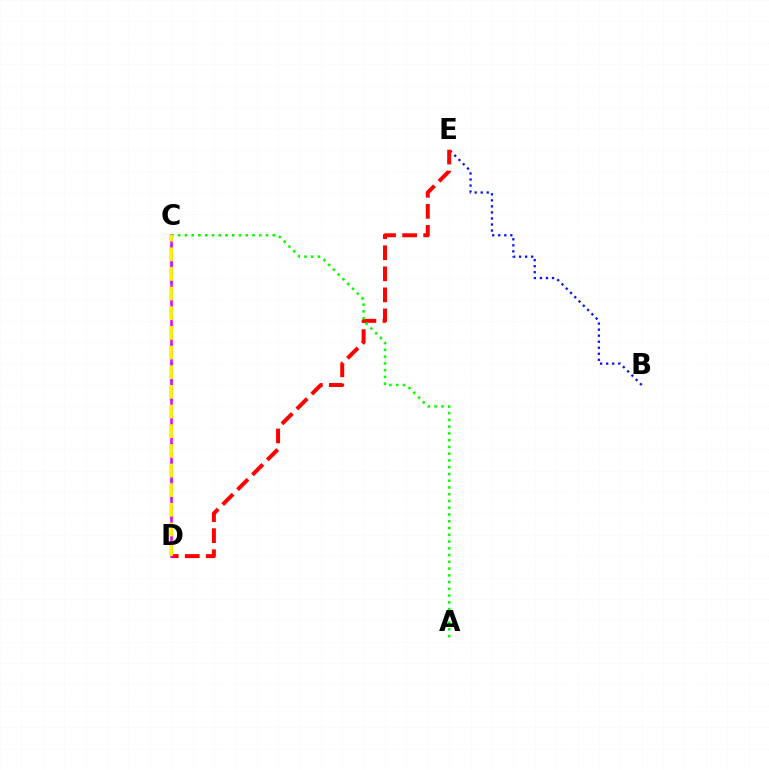{('B', 'E'): [{'color': '#0010ff', 'line_style': 'dotted', 'thickness': 1.64}], ('D', 'E'): [{'color': '#ff0000', 'line_style': 'dashed', 'thickness': 2.86}], ('C', 'D'): [{'color': '#00fff6', 'line_style': 'dotted', 'thickness': 2.45}, {'color': '#ee00ff', 'line_style': 'solid', 'thickness': 1.82}, {'color': '#fcf500', 'line_style': 'dashed', 'thickness': 2.67}], ('A', 'C'): [{'color': '#08ff00', 'line_style': 'dotted', 'thickness': 1.84}]}